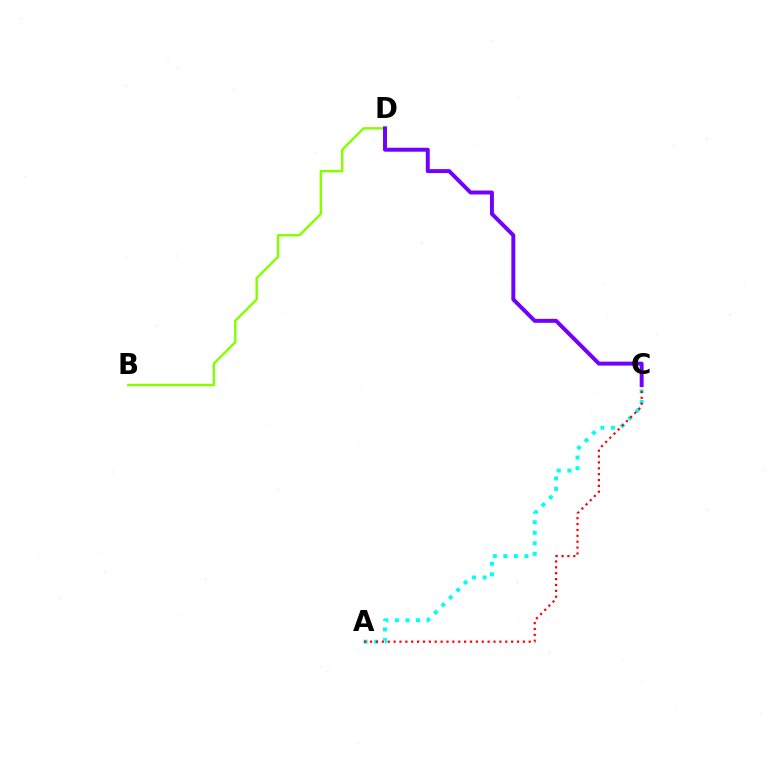{('A', 'C'): [{'color': '#00fff6', 'line_style': 'dotted', 'thickness': 2.86}, {'color': '#ff0000', 'line_style': 'dotted', 'thickness': 1.6}], ('B', 'D'): [{'color': '#84ff00', 'line_style': 'solid', 'thickness': 1.73}], ('C', 'D'): [{'color': '#7200ff', 'line_style': 'solid', 'thickness': 2.85}]}